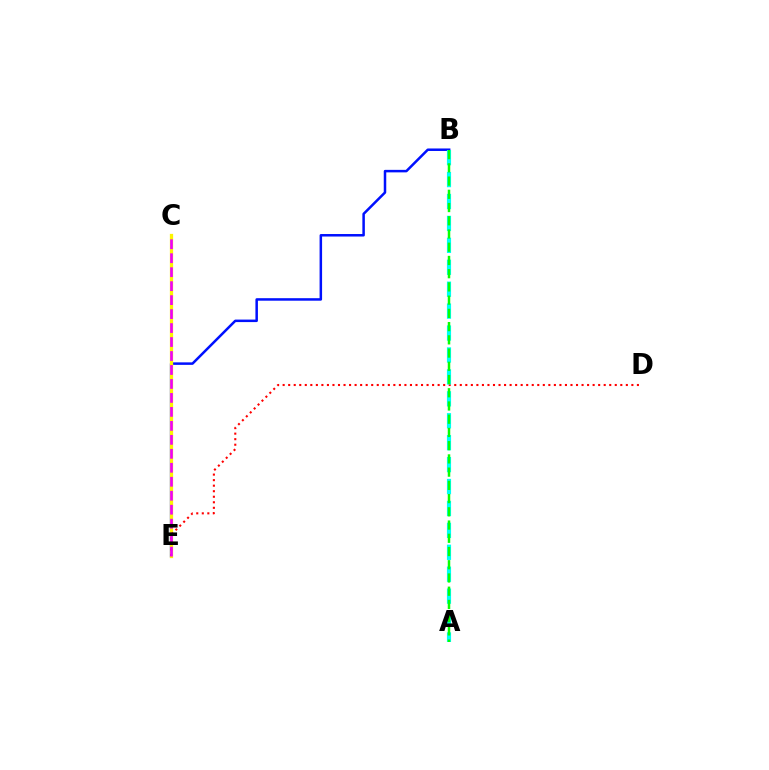{('B', 'E'): [{'color': '#0010ff', 'line_style': 'solid', 'thickness': 1.8}], ('C', 'E'): [{'color': '#fcf500', 'line_style': 'solid', 'thickness': 2.35}, {'color': '#ee00ff', 'line_style': 'dashed', 'thickness': 1.9}], ('D', 'E'): [{'color': '#ff0000', 'line_style': 'dotted', 'thickness': 1.5}], ('A', 'B'): [{'color': '#00fff6', 'line_style': 'dashed', 'thickness': 2.98}, {'color': '#08ff00', 'line_style': 'dashed', 'thickness': 1.8}]}